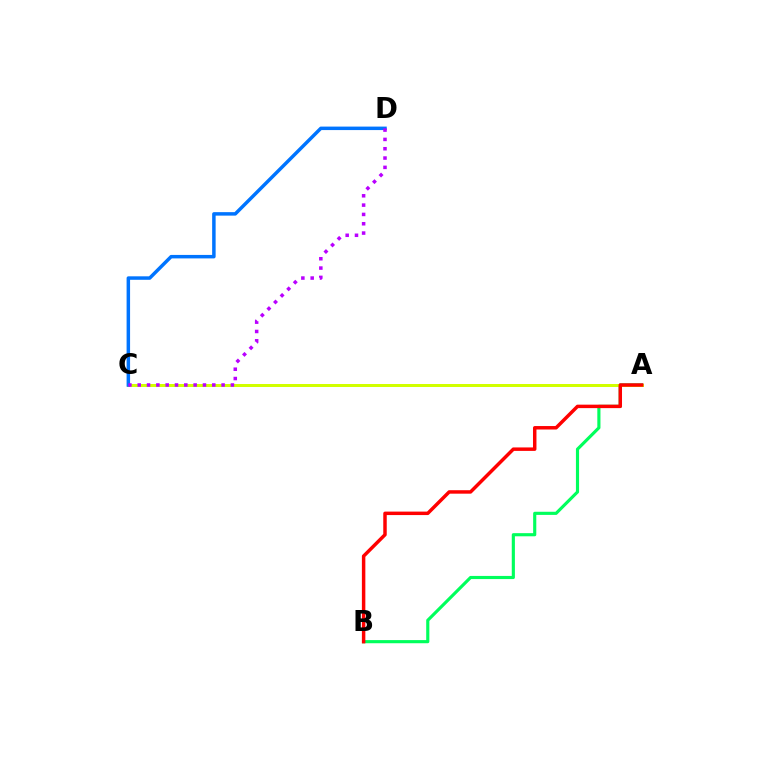{('A', 'B'): [{'color': '#00ff5c', 'line_style': 'solid', 'thickness': 2.26}, {'color': '#ff0000', 'line_style': 'solid', 'thickness': 2.5}], ('A', 'C'): [{'color': '#d1ff00', 'line_style': 'solid', 'thickness': 2.15}], ('C', 'D'): [{'color': '#0074ff', 'line_style': 'solid', 'thickness': 2.51}, {'color': '#b900ff', 'line_style': 'dotted', 'thickness': 2.53}]}